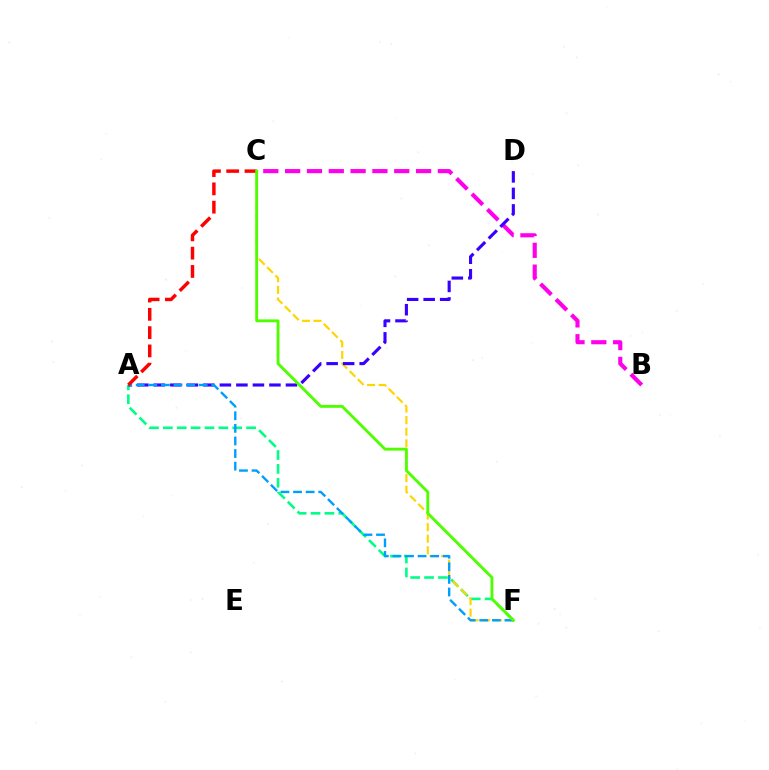{('A', 'F'): [{'color': '#00ff86', 'line_style': 'dashed', 'thickness': 1.89}, {'color': '#009eff', 'line_style': 'dashed', 'thickness': 1.71}], ('C', 'F'): [{'color': '#ffd500', 'line_style': 'dashed', 'thickness': 1.57}, {'color': '#4fff00', 'line_style': 'solid', 'thickness': 2.06}], ('B', 'C'): [{'color': '#ff00ed', 'line_style': 'dashed', 'thickness': 2.96}], ('A', 'D'): [{'color': '#3700ff', 'line_style': 'dashed', 'thickness': 2.24}], ('A', 'C'): [{'color': '#ff0000', 'line_style': 'dashed', 'thickness': 2.48}]}